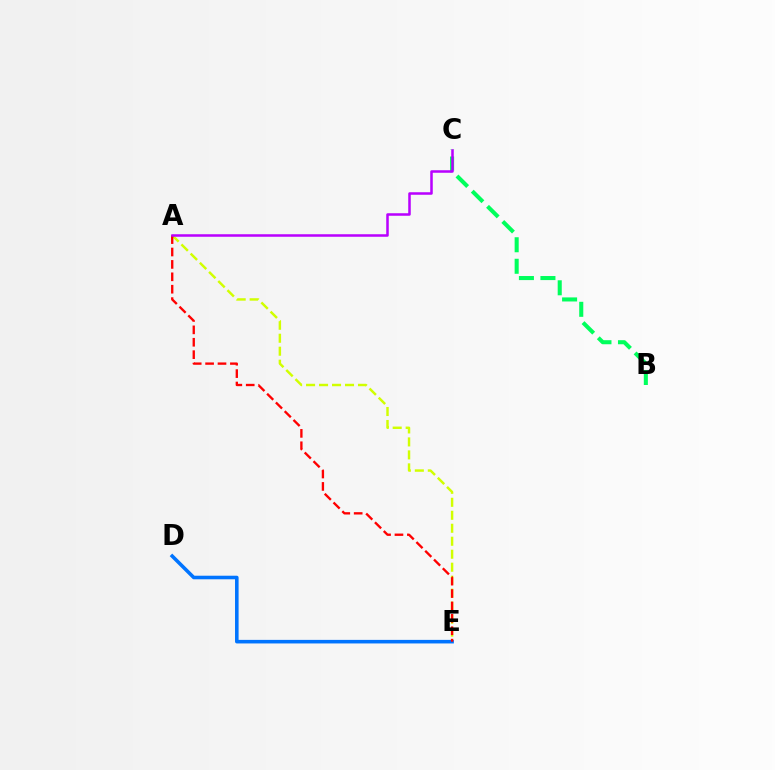{('A', 'E'): [{'color': '#d1ff00', 'line_style': 'dashed', 'thickness': 1.76}, {'color': '#ff0000', 'line_style': 'dashed', 'thickness': 1.68}], ('B', 'C'): [{'color': '#00ff5c', 'line_style': 'dashed', 'thickness': 2.92}], ('D', 'E'): [{'color': '#0074ff', 'line_style': 'solid', 'thickness': 2.57}], ('A', 'C'): [{'color': '#b900ff', 'line_style': 'solid', 'thickness': 1.81}]}